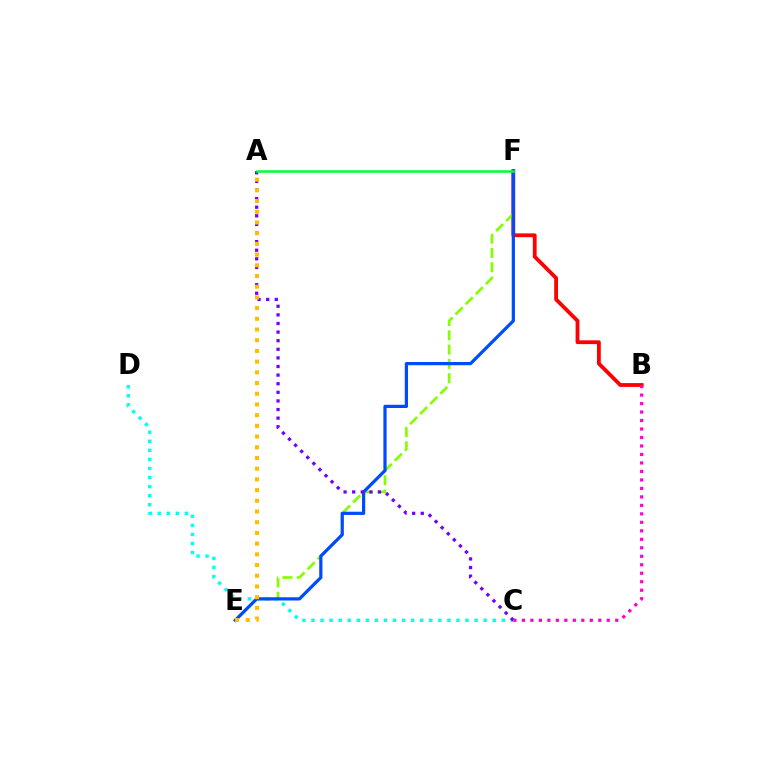{('B', 'F'): [{'color': '#ff0000', 'line_style': 'solid', 'thickness': 2.74}], ('C', 'D'): [{'color': '#00fff6', 'line_style': 'dotted', 'thickness': 2.46}], ('E', 'F'): [{'color': '#84ff00', 'line_style': 'dashed', 'thickness': 1.94}, {'color': '#004bff', 'line_style': 'solid', 'thickness': 2.32}], ('A', 'C'): [{'color': '#7200ff', 'line_style': 'dotted', 'thickness': 2.34}], ('A', 'E'): [{'color': '#ffbd00', 'line_style': 'dotted', 'thickness': 2.91}], ('B', 'C'): [{'color': '#ff00cf', 'line_style': 'dotted', 'thickness': 2.31}], ('A', 'F'): [{'color': '#00ff39', 'line_style': 'solid', 'thickness': 1.83}]}